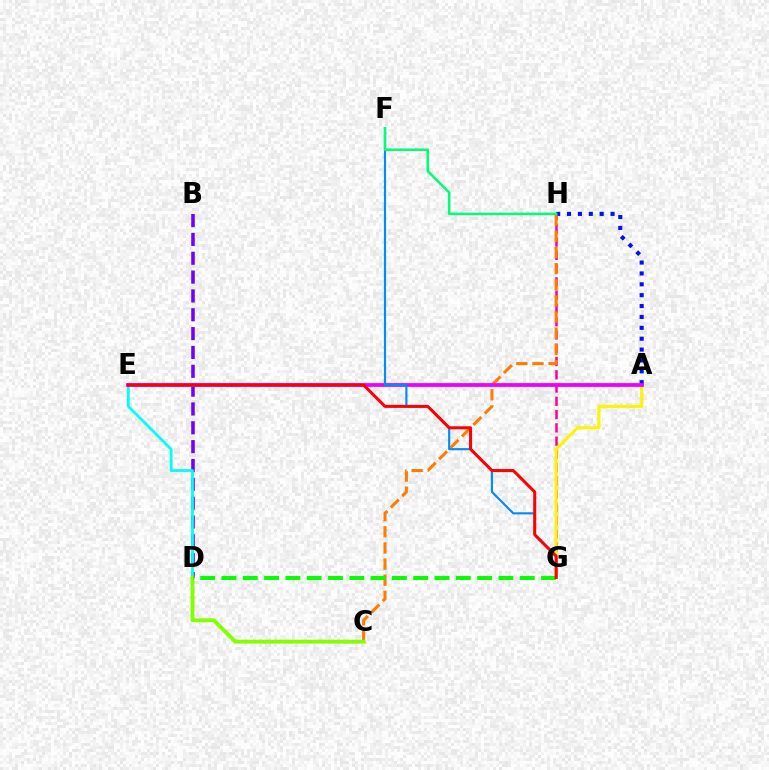{('G', 'H'): [{'color': '#ff0094', 'line_style': 'dashed', 'thickness': 1.8}], ('B', 'D'): [{'color': '#7200ff', 'line_style': 'dashed', 'thickness': 2.56}], ('A', 'G'): [{'color': '#fcf500', 'line_style': 'solid', 'thickness': 2.24}], ('A', 'H'): [{'color': '#0010ff', 'line_style': 'dotted', 'thickness': 2.96}], ('C', 'H'): [{'color': '#ff7c00', 'line_style': 'dashed', 'thickness': 2.19}], ('D', 'E'): [{'color': '#00fff6', 'line_style': 'solid', 'thickness': 1.99}], ('C', 'D'): [{'color': '#84ff00', 'line_style': 'solid', 'thickness': 2.79}], ('A', 'E'): [{'color': '#ee00ff', 'line_style': 'solid', 'thickness': 2.71}], ('F', 'G'): [{'color': '#008cff', 'line_style': 'solid', 'thickness': 1.56}], ('F', 'H'): [{'color': '#00ff74', 'line_style': 'solid', 'thickness': 1.82}], ('D', 'G'): [{'color': '#08ff00', 'line_style': 'dashed', 'thickness': 2.89}], ('E', 'G'): [{'color': '#ff0000', 'line_style': 'solid', 'thickness': 2.17}]}